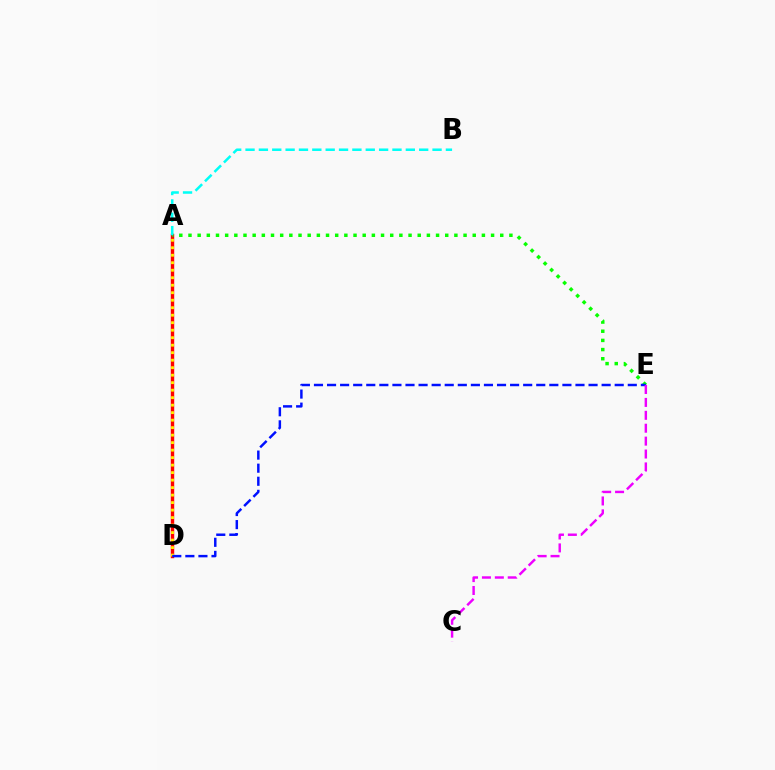{('A', 'D'): [{'color': '#ff0000', 'line_style': 'solid', 'thickness': 2.46}, {'color': '#fcf500', 'line_style': 'dotted', 'thickness': 2.04}], ('A', 'E'): [{'color': '#08ff00', 'line_style': 'dotted', 'thickness': 2.49}], ('D', 'E'): [{'color': '#0010ff', 'line_style': 'dashed', 'thickness': 1.78}], ('C', 'E'): [{'color': '#ee00ff', 'line_style': 'dashed', 'thickness': 1.75}], ('A', 'B'): [{'color': '#00fff6', 'line_style': 'dashed', 'thickness': 1.81}]}